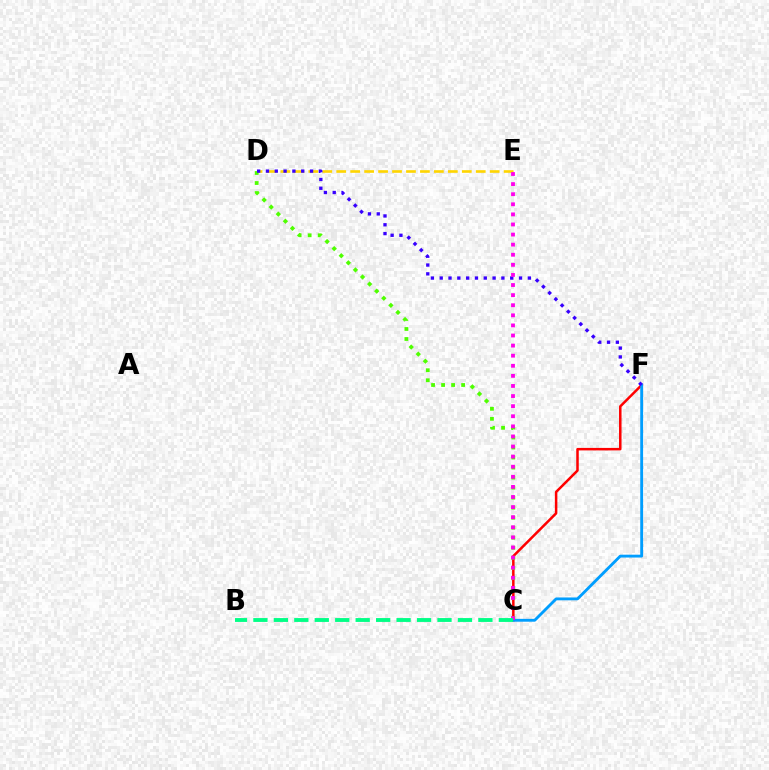{('D', 'E'): [{'color': '#ffd500', 'line_style': 'dashed', 'thickness': 1.9}], ('C', 'F'): [{'color': '#ff0000', 'line_style': 'solid', 'thickness': 1.81}, {'color': '#009eff', 'line_style': 'solid', 'thickness': 2.05}], ('C', 'D'): [{'color': '#4fff00', 'line_style': 'dotted', 'thickness': 2.72}], ('D', 'F'): [{'color': '#3700ff', 'line_style': 'dotted', 'thickness': 2.39}], ('C', 'E'): [{'color': '#ff00ed', 'line_style': 'dotted', 'thickness': 2.74}], ('B', 'C'): [{'color': '#00ff86', 'line_style': 'dashed', 'thickness': 2.78}]}